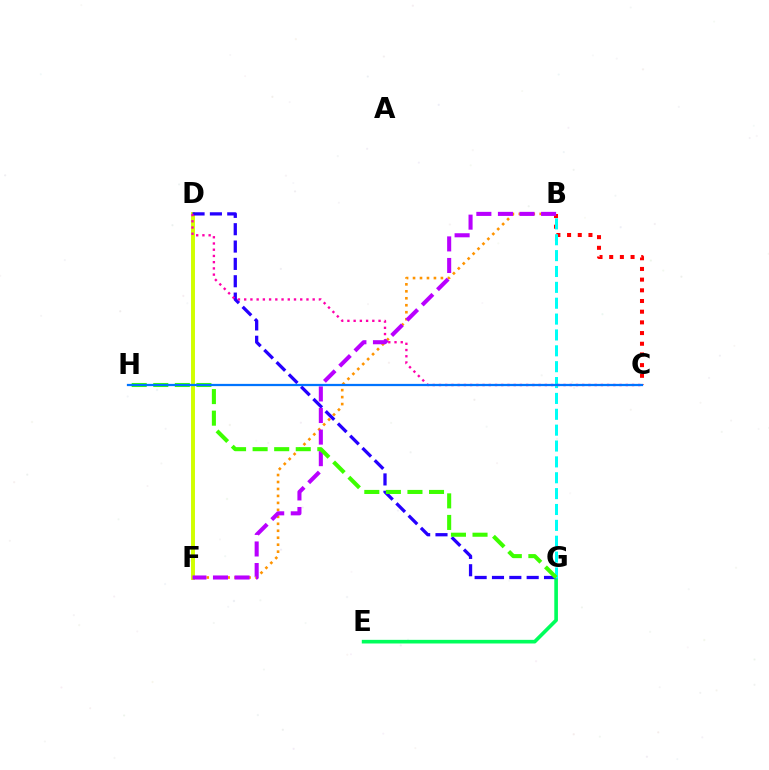{('B', 'C'): [{'color': '#ff0000', 'line_style': 'dotted', 'thickness': 2.9}], ('B', 'F'): [{'color': '#ff9400', 'line_style': 'dotted', 'thickness': 1.89}, {'color': '#b900ff', 'line_style': 'dashed', 'thickness': 2.93}], ('D', 'F'): [{'color': '#d1ff00', 'line_style': 'solid', 'thickness': 2.83}], ('E', 'G'): [{'color': '#00ff5c', 'line_style': 'solid', 'thickness': 2.62}], ('D', 'G'): [{'color': '#2500ff', 'line_style': 'dashed', 'thickness': 2.36}], ('B', 'G'): [{'color': '#00fff6', 'line_style': 'dashed', 'thickness': 2.16}], ('C', 'D'): [{'color': '#ff00ac', 'line_style': 'dotted', 'thickness': 1.69}], ('G', 'H'): [{'color': '#3dff00', 'line_style': 'dashed', 'thickness': 2.93}], ('C', 'H'): [{'color': '#0074ff', 'line_style': 'solid', 'thickness': 1.62}]}